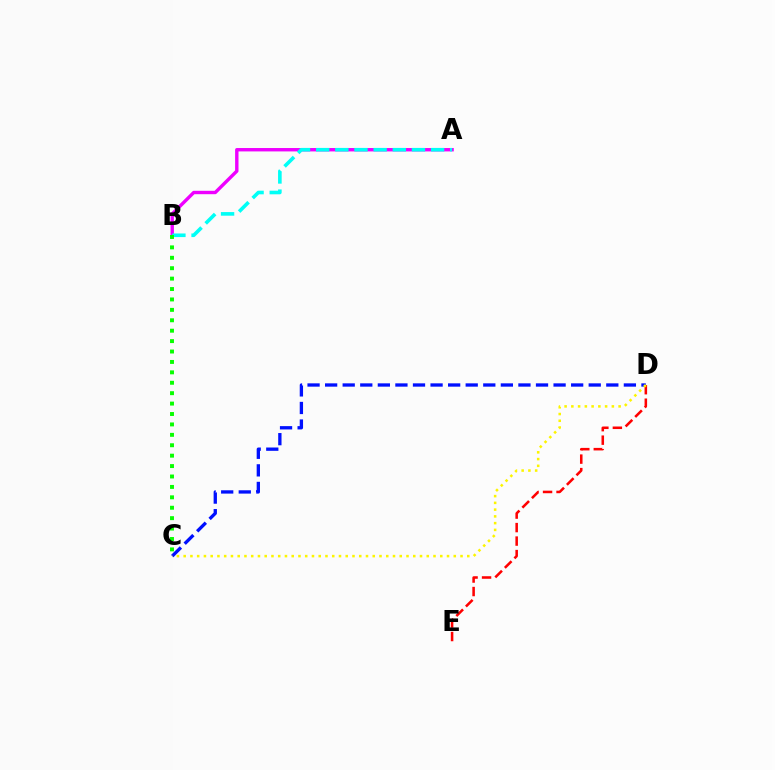{('C', 'D'): [{'color': '#0010ff', 'line_style': 'dashed', 'thickness': 2.39}, {'color': '#fcf500', 'line_style': 'dotted', 'thickness': 1.83}], ('D', 'E'): [{'color': '#ff0000', 'line_style': 'dashed', 'thickness': 1.83}], ('A', 'B'): [{'color': '#ee00ff', 'line_style': 'solid', 'thickness': 2.44}, {'color': '#00fff6', 'line_style': 'dashed', 'thickness': 2.6}], ('B', 'C'): [{'color': '#08ff00', 'line_style': 'dotted', 'thickness': 2.83}]}